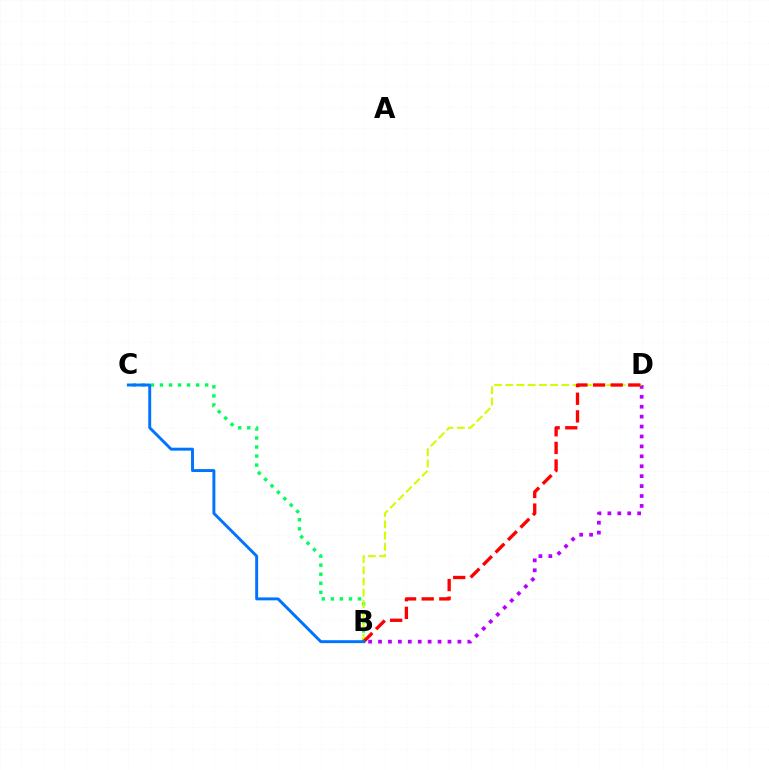{('B', 'D'): [{'color': '#b900ff', 'line_style': 'dotted', 'thickness': 2.7}, {'color': '#d1ff00', 'line_style': 'dashed', 'thickness': 1.53}, {'color': '#ff0000', 'line_style': 'dashed', 'thickness': 2.4}], ('B', 'C'): [{'color': '#00ff5c', 'line_style': 'dotted', 'thickness': 2.46}, {'color': '#0074ff', 'line_style': 'solid', 'thickness': 2.11}]}